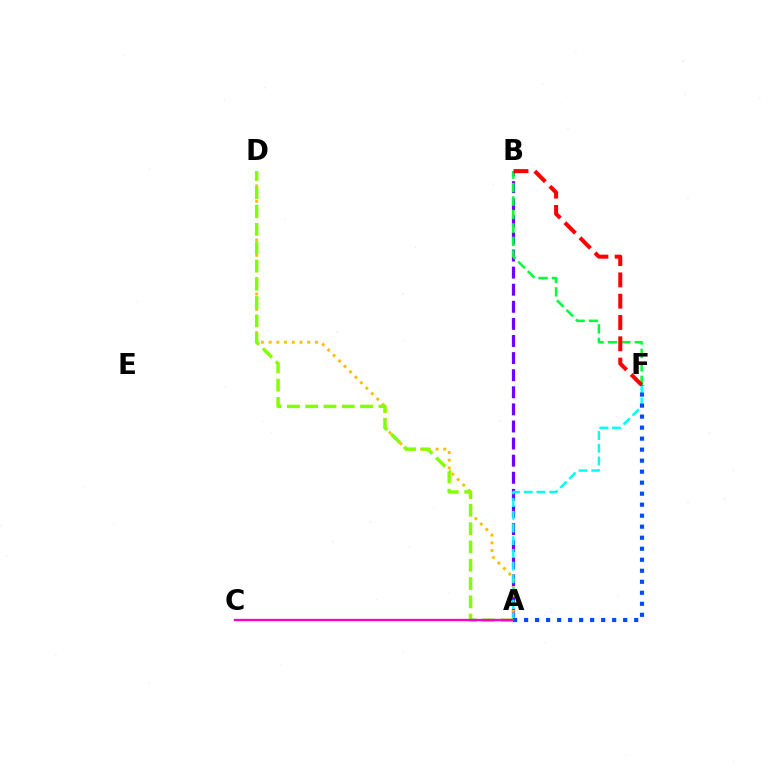{('A', 'B'): [{'color': '#7200ff', 'line_style': 'dashed', 'thickness': 2.32}], ('A', 'D'): [{'color': '#ffbd00', 'line_style': 'dotted', 'thickness': 2.1}, {'color': '#84ff00', 'line_style': 'dashed', 'thickness': 2.48}], ('A', 'F'): [{'color': '#00fff6', 'line_style': 'dashed', 'thickness': 1.73}, {'color': '#004bff', 'line_style': 'dotted', 'thickness': 2.99}], ('B', 'F'): [{'color': '#00ff39', 'line_style': 'dashed', 'thickness': 1.83}, {'color': '#ff0000', 'line_style': 'dashed', 'thickness': 2.89}], ('A', 'C'): [{'color': '#ff00cf', 'line_style': 'solid', 'thickness': 1.67}]}